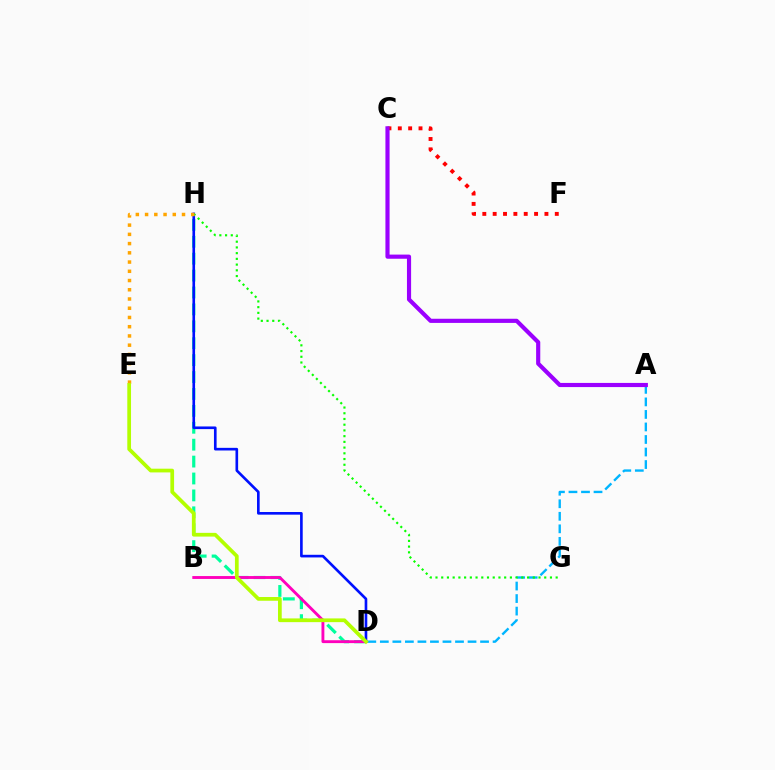{('D', 'H'): [{'color': '#00ff9d', 'line_style': 'dashed', 'thickness': 2.3}, {'color': '#0010ff', 'line_style': 'solid', 'thickness': 1.9}], ('B', 'D'): [{'color': '#ff00bd', 'line_style': 'solid', 'thickness': 2.07}], ('C', 'F'): [{'color': '#ff0000', 'line_style': 'dotted', 'thickness': 2.81}], ('A', 'D'): [{'color': '#00b5ff', 'line_style': 'dashed', 'thickness': 1.7}], ('G', 'H'): [{'color': '#08ff00', 'line_style': 'dotted', 'thickness': 1.55}], ('A', 'C'): [{'color': '#9b00ff', 'line_style': 'solid', 'thickness': 2.99}], ('E', 'H'): [{'color': '#ffa500', 'line_style': 'dotted', 'thickness': 2.51}], ('D', 'E'): [{'color': '#b3ff00', 'line_style': 'solid', 'thickness': 2.68}]}